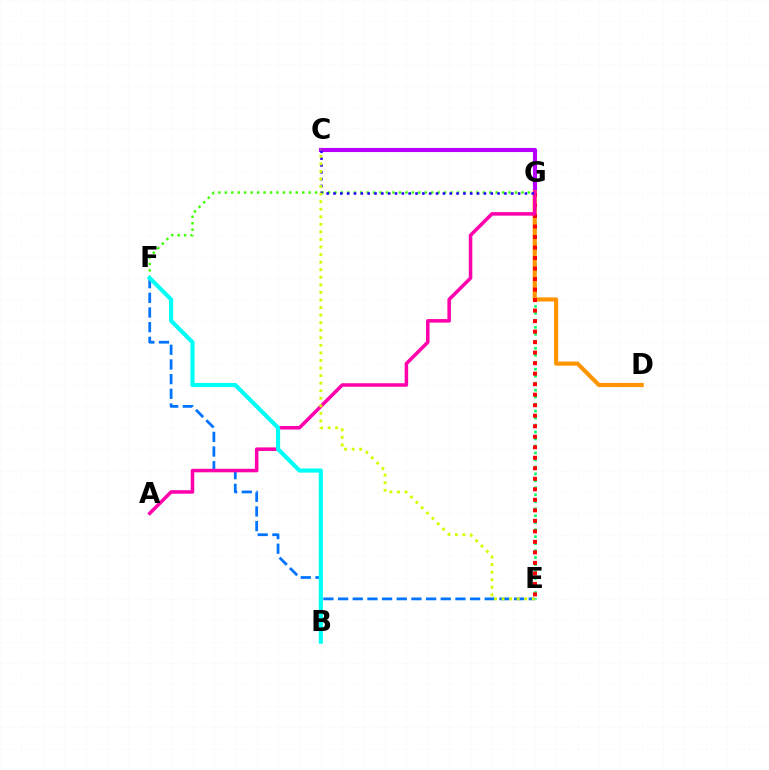{('C', 'G'): [{'color': '#b900ff', 'line_style': 'solid', 'thickness': 2.95}, {'color': '#2500ff', 'line_style': 'dotted', 'thickness': 1.86}], ('E', 'G'): [{'color': '#00ff5c', 'line_style': 'dotted', 'thickness': 1.9}, {'color': '#ff0000', 'line_style': 'dotted', 'thickness': 2.86}], ('D', 'G'): [{'color': '#ff9400', 'line_style': 'solid', 'thickness': 2.96}], ('F', 'G'): [{'color': '#3dff00', 'line_style': 'dotted', 'thickness': 1.75}], ('E', 'F'): [{'color': '#0074ff', 'line_style': 'dashed', 'thickness': 1.99}], ('A', 'G'): [{'color': '#ff00ac', 'line_style': 'solid', 'thickness': 2.54}], ('B', 'F'): [{'color': '#00fff6', 'line_style': 'solid', 'thickness': 2.97}], ('C', 'E'): [{'color': '#d1ff00', 'line_style': 'dotted', 'thickness': 2.05}]}